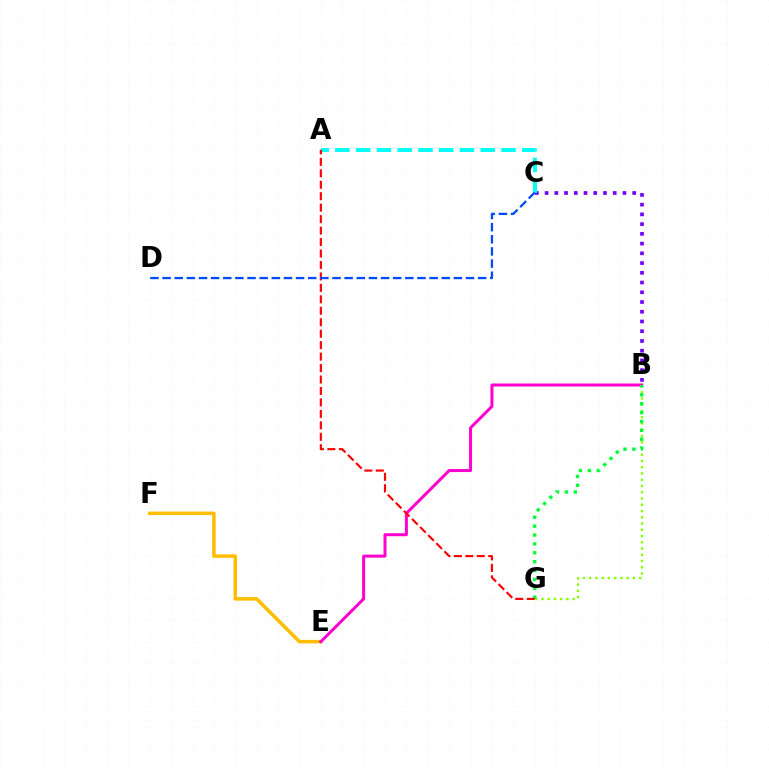{('E', 'F'): [{'color': '#ffbd00', 'line_style': 'solid', 'thickness': 2.53}], ('B', 'C'): [{'color': '#7200ff', 'line_style': 'dotted', 'thickness': 2.65}], ('B', 'E'): [{'color': '#ff00cf', 'line_style': 'solid', 'thickness': 2.16}], ('A', 'C'): [{'color': '#00fff6', 'line_style': 'dashed', 'thickness': 2.82}], ('B', 'G'): [{'color': '#84ff00', 'line_style': 'dotted', 'thickness': 1.7}, {'color': '#00ff39', 'line_style': 'dotted', 'thickness': 2.41}], ('A', 'G'): [{'color': '#ff0000', 'line_style': 'dashed', 'thickness': 1.56}], ('C', 'D'): [{'color': '#004bff', 'line_style': 'dashed', 'thickness': 1.65}]}